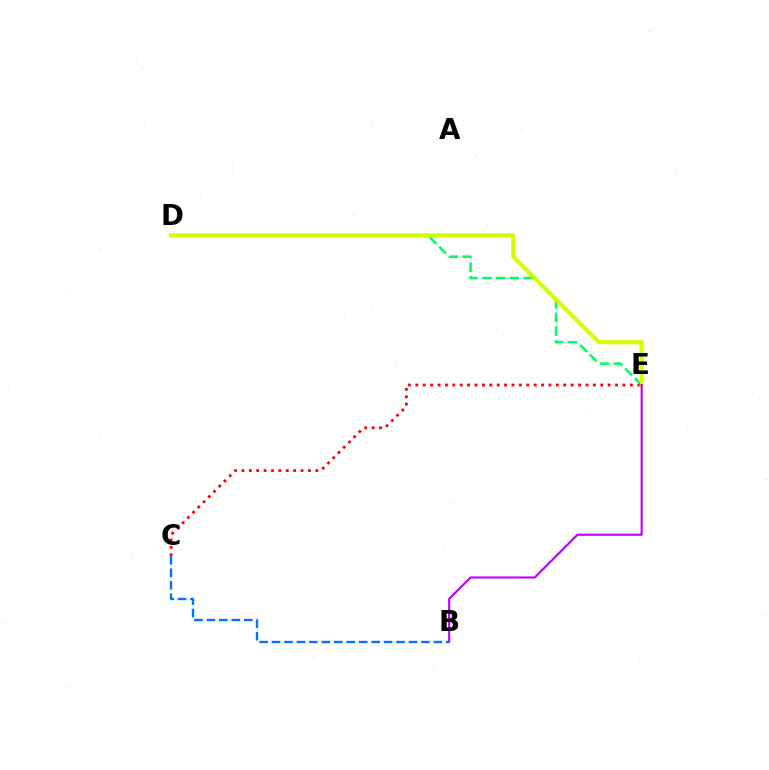{('D', 'E'): [{'color': '#00ff5c', 'line_style': 'dashed', 'thickness': 1.86}, {'color': '#d1ff00', 'line_style': 'solid', 'thickness': 2.99}], ('C', 'E'): [{'color': '#ff0000', 'line_style': 'dotted', 'thickness': 2.01}], ('B', 'E'): [{'color': '#b900ff', 'line_style': 'solid', 'thickness': 1.53}], ('B', 'C'): [{'color': '#0074ff', 'line_style': 'dashed', 'thickness': 1.69}]}